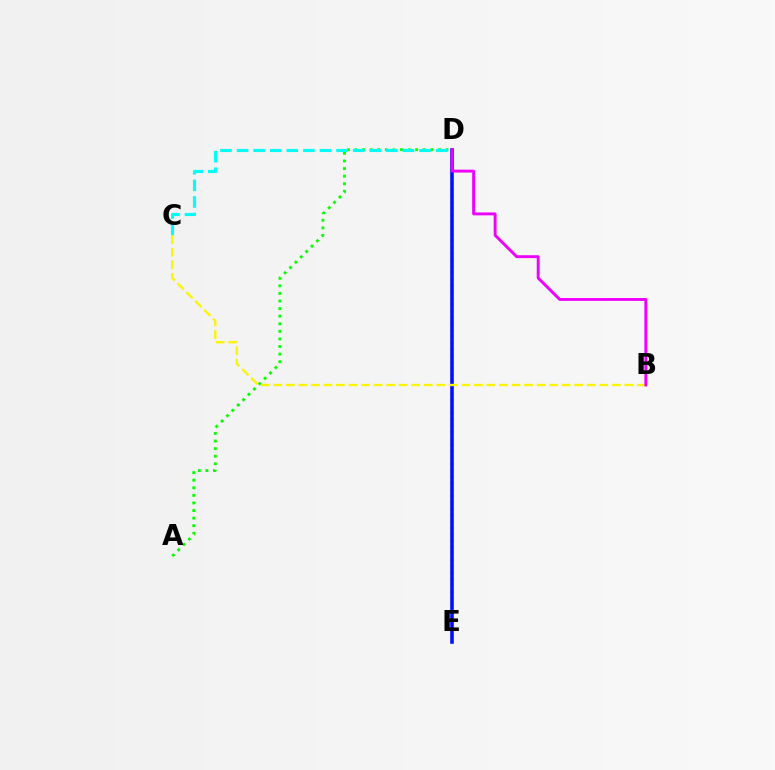{('A', 'D'): [{'color': '#08ff00', 'line_style': 'dotted', 'thickness': 2.06}], ('C', 'D'): [{'color': '#00fff6', 'line_style': 'dashed', 'thickness': 2.25}], ('D', 'E'): [{'color': '#ff0000', 'line_style': 'dotted', 'thickness': 1.73}, {'color': '#0010ff', 'line_style': 'solid', 'thickness': 2.56}], ('B', 'C'): [{'color': '#fcf500', 'line_style': 'dashed', 'thickness': 1.7}], ('B', 'D'): [{'color': '#ee00ff', 'line_style': 'solid', 'thickness': 2.09}]}